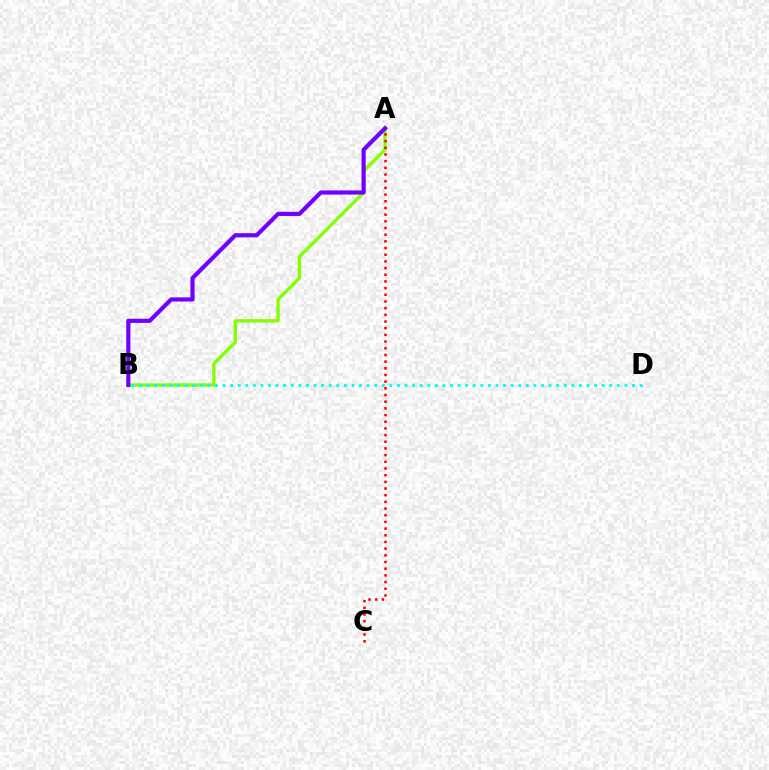{('A', 'B'): [{'color': '#84ff00', 'line_style': 'solid', 'thickness': 2.42}, {'color': '#7200ff', 'line_style': 'solid', 'thickness': 3.0}], ('A', 'C'): [{'color': '#ff0000', 'line_style': 'dotted', 'thickness': 1.82}], ('B', 'D'): [{'color': '#00fff6', 'line_style': 'dotted', 'thickness': 2.06}]}